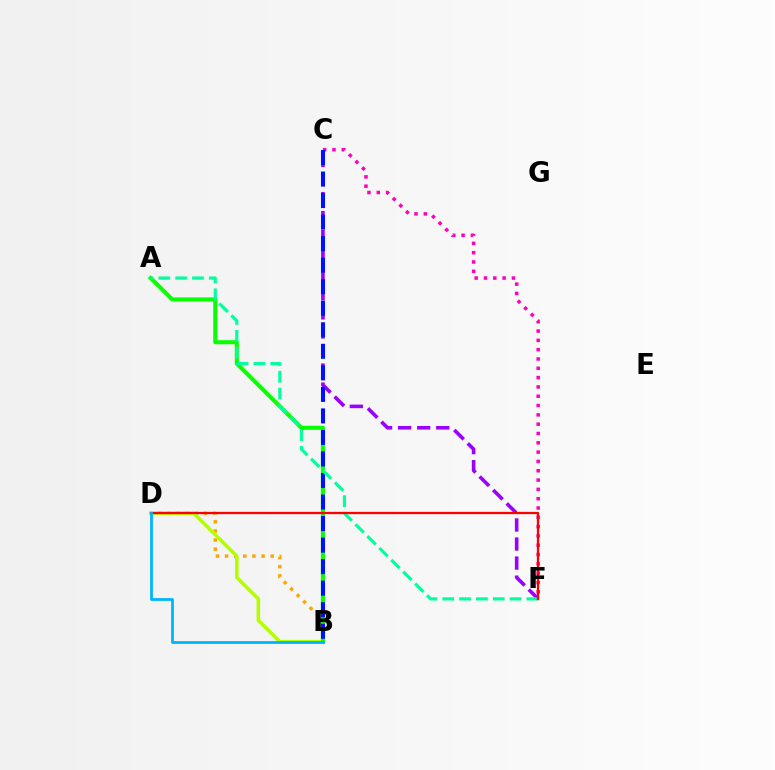{('C', 'F'): [{'color': '#9b00ff', 'line_style': 'dashed', 'thickness': 2.59}, {'color': '#ff00bd', 'line_style': 'dotted', 'thickness': 2.53}], ('B', 'D'): [{'color': '#ffa500', 'line_style': 'dotted', 'thickness': 2.48}, {'color': '#b3ff00', 'line_style': 'solid', 'thickness': 2.55}, {'color': '#00b5ff', 'line_style': 'solid', 'thickness': 2.0}], ('A', 'B'): [{'color': '#08ff00', 'line_style': 'solid', 'thickness': 2.93}], ('B', 'C'): [{'color': '#0010ff', 'line_style': 'dashed', 'thickness': 2.93}], ('A', 'F'): [{'color': '#00ff9d', 'line_style': 'dashed', 'thickness': 2.28}], ('D', 'F'): [{'color': '#ff0000', 'line_style': 'solid', 'thickness': 1.64}]}